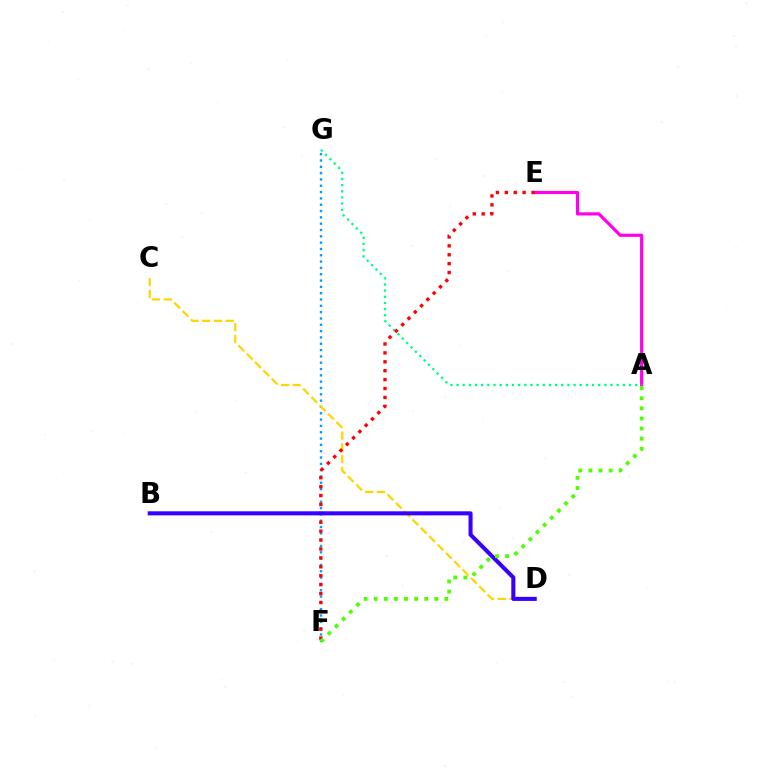{('F', 'G'): [{'color': '#009eff', 'line_style': 'dotted', 'thickness': 1.72}], ('A', 'E'): [{'color': '#ff00ed', 'line_style': 'solid', 'thickness': 2.3}], ('C', 'D'): [{'color': '#ffd500', 'line_style': 'dashed', 'thickness': 1.6}], ('A', 'G'): [{'color': '#00ff86', 'line_style': 'dotted', 'thickness': 1.67}], ('E', 'F'): [{'color': '#ff0000', 'line_style': 'dotted', 'thickness': 2.42}], ('B', 'D'): [{'color': '#3700ff', 'line_style': 'solid', 'thickness': 2.93}], ('A', 'F'): [{'color': '#4fff00', 'line_style': 'dotted', 'thickness': 2.74}]}